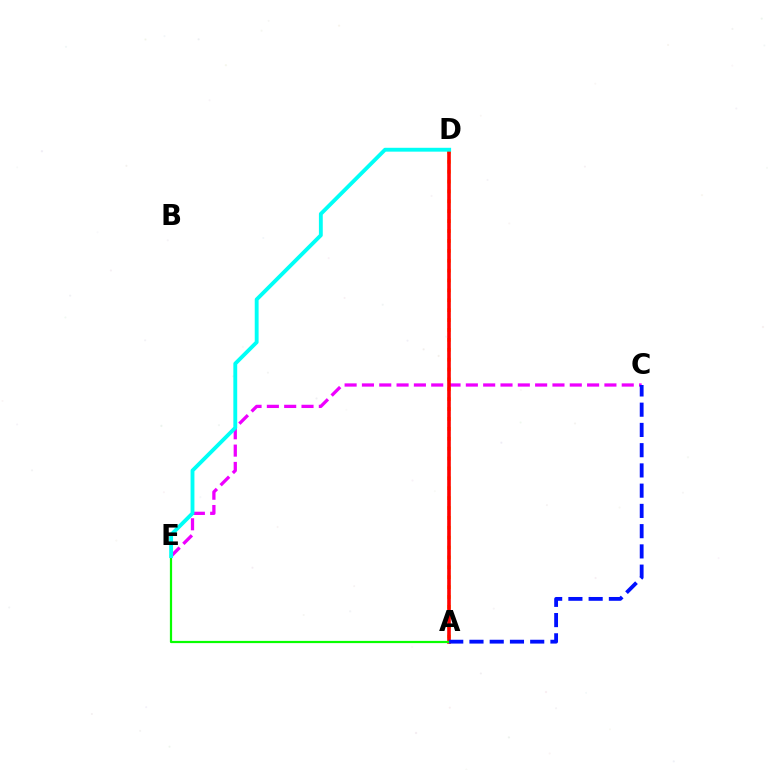{('C', 'E'): [{'color': '#ee00ff', 'line_style': 'dashed', 'thickness': 2.35}], ('A', 'D'): [{'color': '#fcf500', 'line_style': 'dotted', 'thickness': 2.69}, {'color': '#ff0000', 'line_style': 'solid', 'thickness': 2.59}], ('A', 'E'): [{'color': '#08ff00', 'line_style': 'solid', 'thickness': 1.6}], ('D', 'E'): [{'color': '#00fff6', 'line_style': 'solid', 'thickness': 2.78}], ('A', 'C'): [{'color': '#0010ff', 'line_style': 'dashed', 'thickness': 2.75}]}